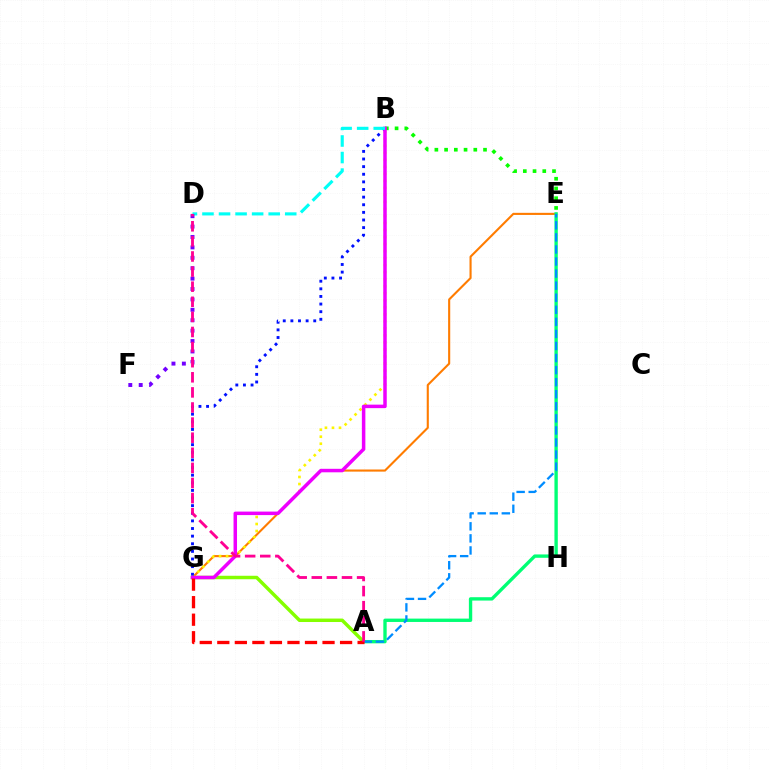{('B', 'E'): [{'color': '#08ff00', 'line_style': 'dotted', 'thickness': 2.64}], ('E', 'G'): [{'color': '#ff7c00', 'line_style': 'solid', 'thickness': 1.52}], ('A', 'E'): [{'color': '#00ff74', 'line_style': 'solid', 'thickness': 2.42}, {'color': '#008cff', 'line_style': 'dashed', 'thickness': 1.64}], ('A', 'G'): [{'color': '#84ff00', 'line_style': 'solid', 'thickness': 2.49}, {'color': '#ff0000', 'line_style': 'dashed', 'thickness': 2.38}], ('B', 'G'): [{'color': '#fcf500', 'line_style': 'dotted', 'thickness': 1.91}, {'color': '#0010ff', 'line_style': 'dotted', 'thickness': 2.07}, {'color': '#ee00ff', 'line_style': 'solid', 'thickness': 2.52}], ('B', 'D'): [{'color': '#00fff6', 'line_style': 'dashed', 'thickness': 2.25}], ('D', 'F'): [{'color': '#7200ff', 'line_style': 'dotted', 'thickness': 2.83}], ('A', 'D'): [{'color': '#ff0094', 'line_style': 'dashed', 'thickness': 2.05}]}